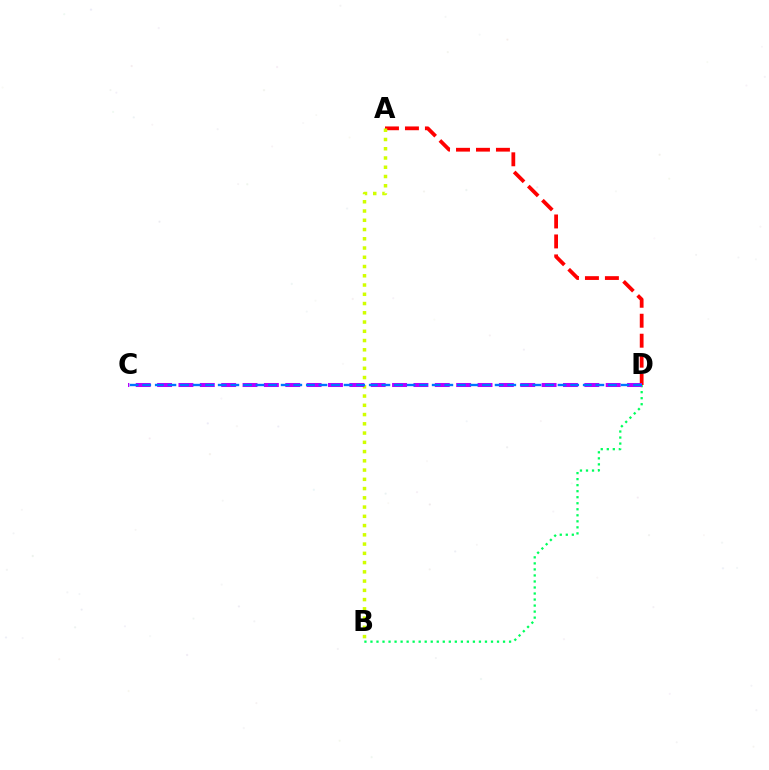{('A', 'D'): [{'color': '#ff0000', 'line_style': 'dashed', 'thickness': 2.71}], ('B', 'D'): [{'color': '#00ff5c', 'line_style': 'dotted', 'thickness': 1.64}], ('A', 'B'): [{'color': '#d1ff00', 'line_style': 'dotted', 'thickness': 2.51}], ('C', 'D'): [{'color': '#b900ff', 'line_style': 'dashed', 'thickness': 2.9}, {'color': '#0074ff', 'line_style': 'dashed', 'thickness': 1.71}]}